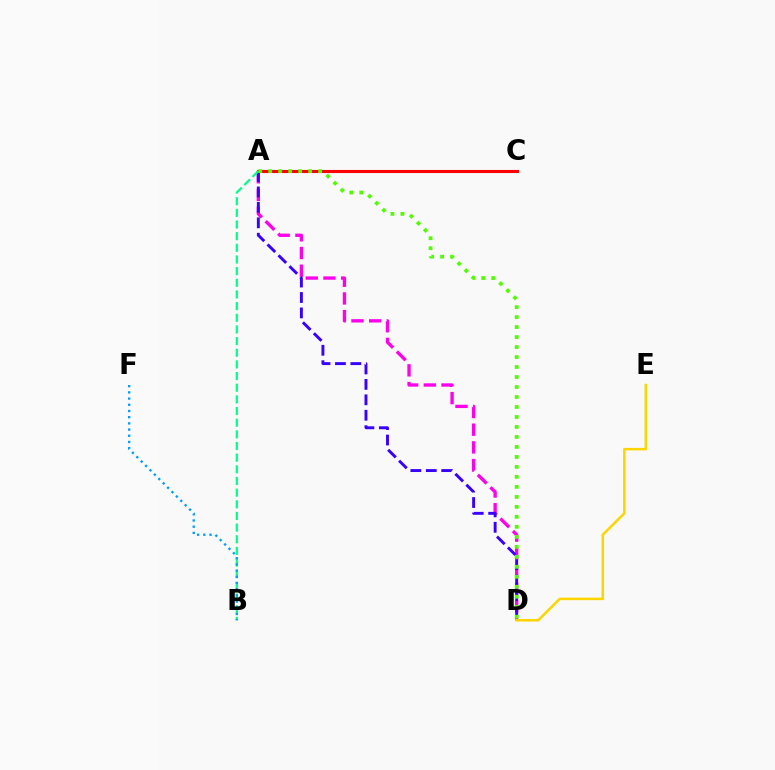{('A', 'D'): [{'color': '#ff00ed', 'line_style': 'dashed', 'thickness': 2.4}, {'color': '#3700ff', 'line_style': 'dashed', 'thickness': 2.1}, {'color': '#4fff00', 'line_style': 'dotted', 'thickness': 2.71}], ('D', 'E'): [{'color': '#ffd500', 'line_style': 'solid', 'thickness': 1.82}], ('A', 'C'): [{'color': '#ff0000', 'line_style': 'solid', 'thickness': 2.23}], ('A', 'B'): [{'color': '#00ff86', 'line_style': 'dashed', 'thickness': 1.58}], ('B', 'F'): [{'color': '#009eff', 'line_style': 'dotted', 'thickness': 1.68}]}